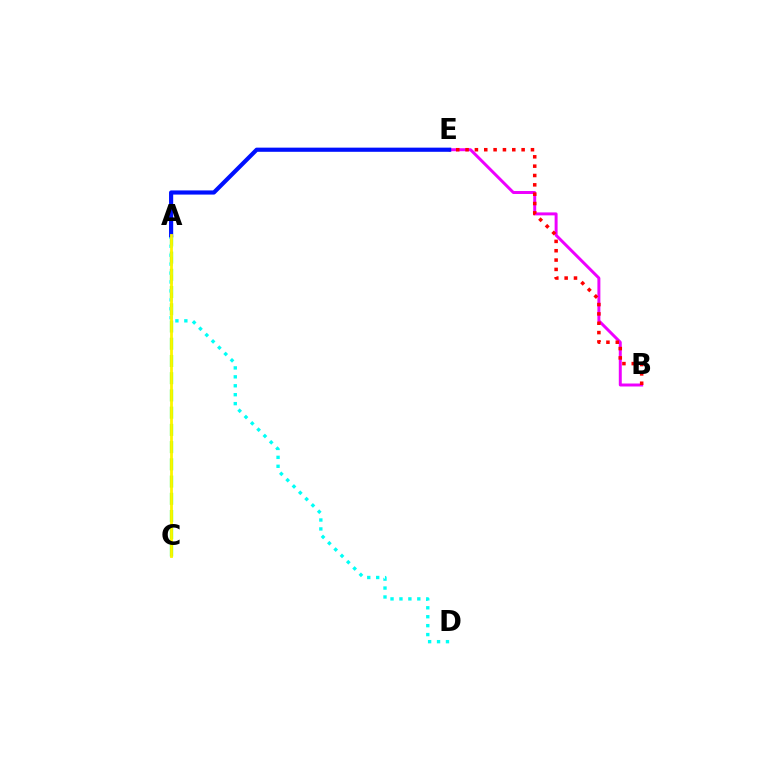{('A', 'C'): [{'color': '#08ff00', 'line_style': 'dashed', 'thickness': 2.34}, {'color': '#fcf500', 'line_style': 'solid', 'thickness': 2.03}], ('A', 'D'): [{'color': '#00fff6', 'line_style': 'dotted', 'thickness': 2.43}], ('B', 'E'): [{'color': '#ee00ff', 'line_style': 'solid', 'thickness': 2.14}, {'color': '#ff0000', 'line_style': 'dotted', 'thickness': 2.54}], ('A', 'E'): [{'color': '#0010ff', 'line_style': 'solid', 'thickness': 2.99}]}